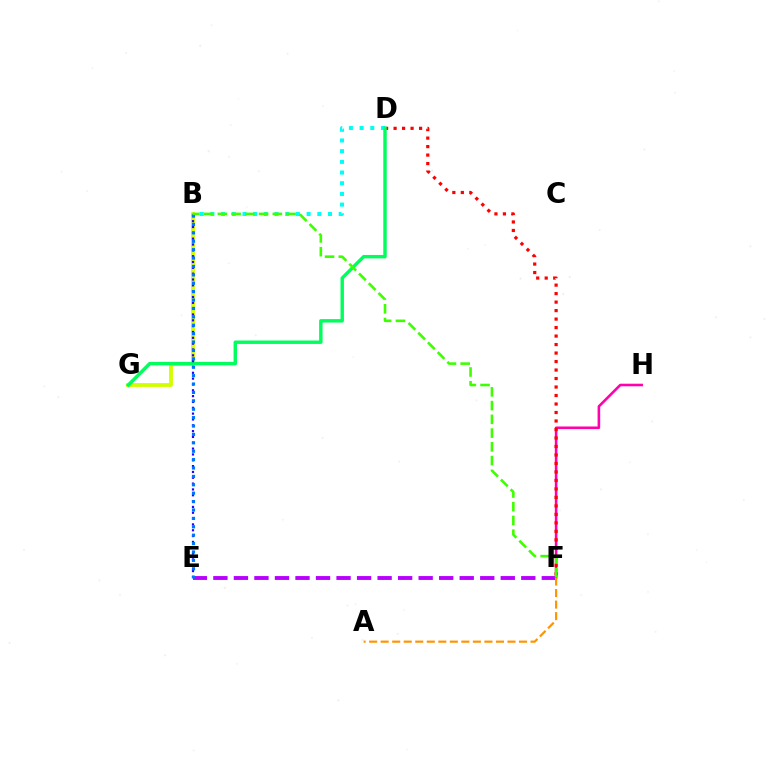{('F', 'H'): [{'color': '#ff00ac', 'line_style': 'solid', 'thickness': 1.87}], ('D', 'F'): [{'color': '#ff0000', 'line_style': 'dotted', 'thickness': 2.31}], ('B', 'D'): [{'color': '#00fff6', 'line_style': 'dotted', 'thickness': 2.9}], ('E', 'F'): [{'color': '#b900ff', 'line_style': 'dashed', 'thickness': 2.79}], ('B', 'G'): [{'color': '#d1ff00', 'line_style': 'solid', 'thickness': 2.76}], ('D', 'G'): [{'color': '#00ff5c', 'line_style': 'solid', 'thickness': 2.47}], ('B', 'E'): [{'color': '#2500ff', 'line_style': 'dotted', 'thickness': 1.58}, {'color': '#0074ff', 'line_style': 'dotted', 'thickness': 2.28}], ('B', 'F'): [{'color': '#3dff00', 'line_style': 'dashed', 'thickness': 1.87}], ('A', 'F'): [{'color': '#ff9400', 'line_style': 'dashed', 'thickness': 1.57}]}